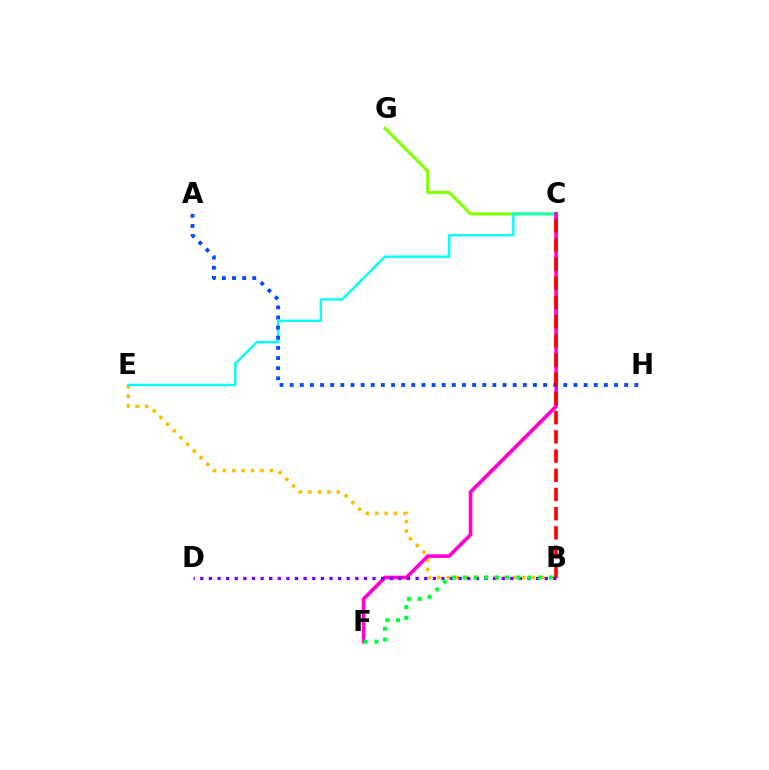{('C', 'G'): [{'color': '#84ff00', 'line_style': 'solid', 'thickness': 2.29}], ('B', 'E'): [{'color': '#ffbd00', 'line_style': 'dotted', 'thickness': 2.57}], ('C', 'E'): [{'color': '#00fff6', 'line_style': 'solid', 'thickness': 1.75}], ('C', 'F'): [{'color': '#ff00cf', 'line_style': 'solid', 'thickness': 2.63}], ('A', 'H'): [{'color': '#004bff', 'line_style': 'dotted', 'thickness': 2.75}], ('B', 'C'): [{'color': '#ff0000', 'line_style': 'dashed', 'thickness': 2.61}], ('B', 'D'): [{'color': '#7200ff', 'line_style': 'dotted', 'thickness': 2.34}], ('B', 'F'): [{'color': '#00ff39', 'line_style': 'dotted', 'thickness': 2.92}]}